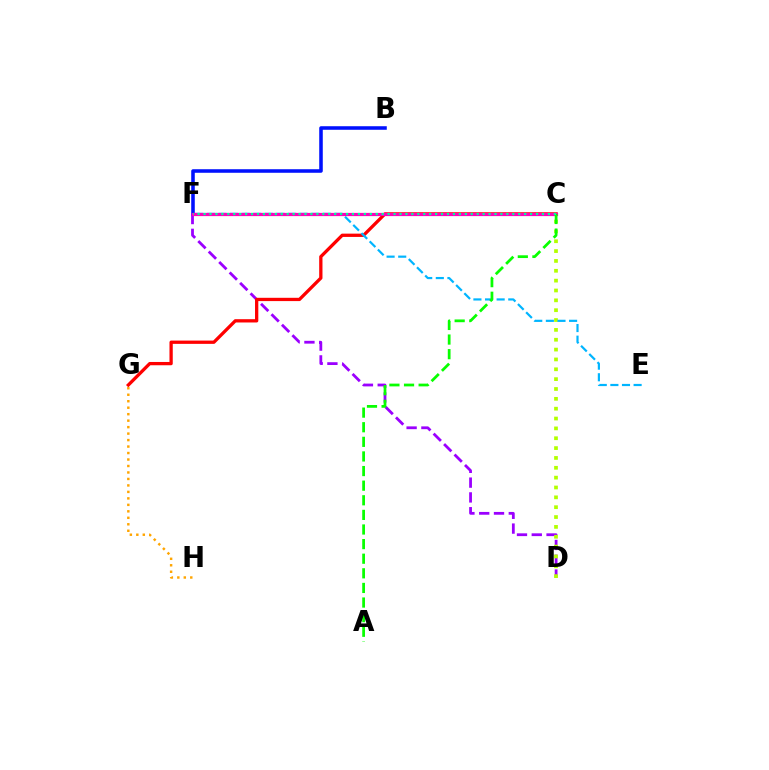{('B', 'F'): [{'color': '#0010ff', 'line_style': 'solid', 'thickness': 2.56}], ('D', 'F'): [{'color': '#9b00ff', 'line_style': 'dashed', 'thickness': 2.01}], ('C', 'G'): [{'color': '#ff0000', 'line_style': 'solid', 'thickness': 2.37}], ('C', 'D'): [{'color': '#b3ff00', 'line_style': 'dotted', 'thickness': 2.68}], ('E', 'F'): [{'color': '#00b5ff', 'line_style': 'dashed', 'thickness': 1.58}], ('C', 'F'): [{'color': '#ff00bd', 'line_style': 'solid', 'thickness': 2.31}, {'color': '#00ff9d', 'line_style': 'dotted', 'thickness': 1.61}], ('A', 'C'): [{'color': '#08ff00', 'line_style': 'dashed', 'thickness': 1.98}], ('G', 'H'): [{'color': '#ffa500', 'line_style': 'dotted', 'thickness': 1.76}]}